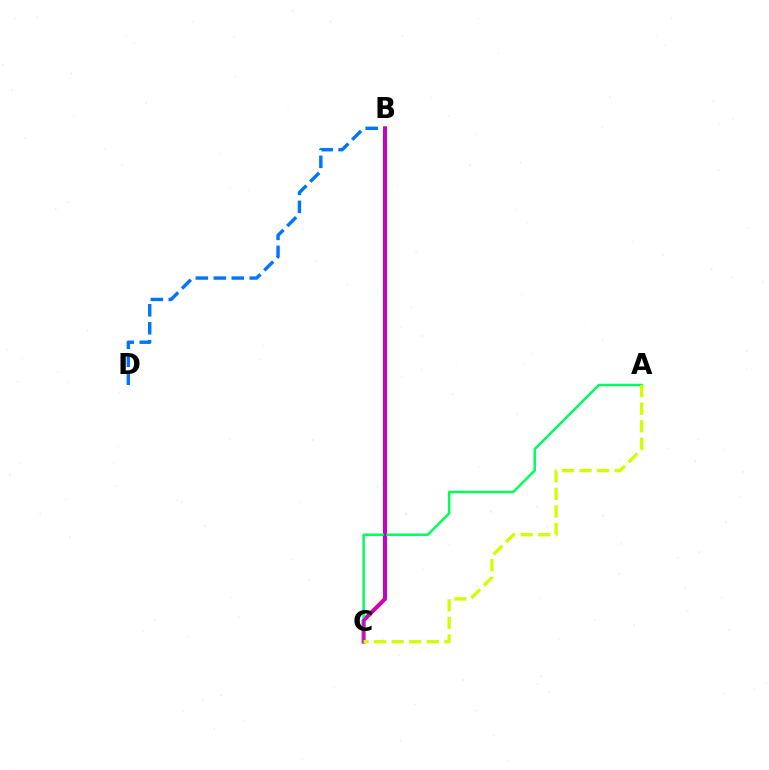{('B', 'C'): [{'color': '#ff0000', 'line_style': 'solid', 'thickness': 2.85}, {'color': '#b900ff', 'line_style': 'solid', 'thickness': 1.76}], ('B', 'D'): [{'color': '#0074ff', 'line_style': 'dashed', 'thickness': 2.44}], ('A', 'C'): [{'color': '#00ff5c', 'line_style': 'solid', 'thickness': 1.8}, {'color': '#d1ff00', 'line_style': 'dashed', 'thickness': 2.39}]}